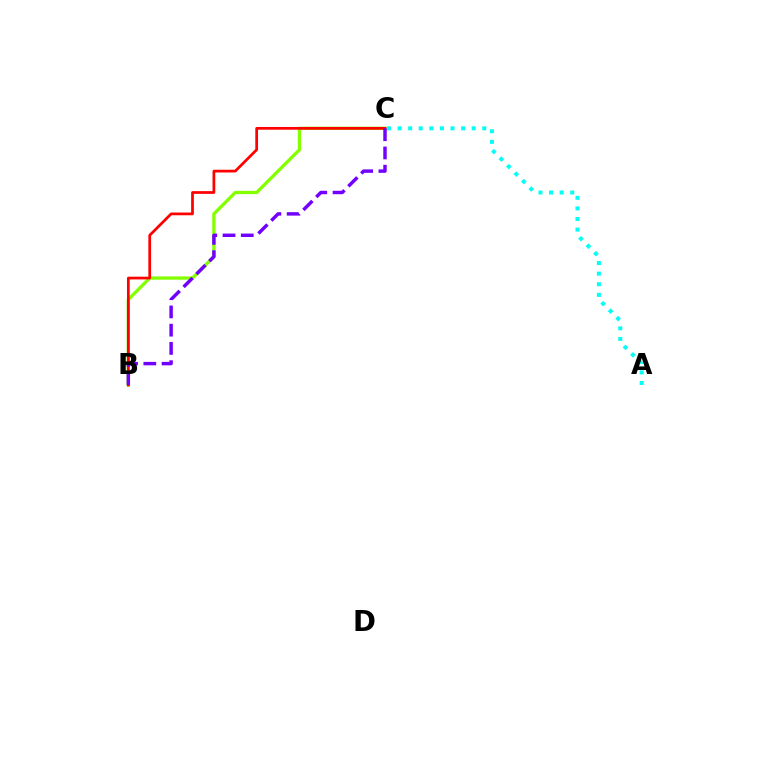{('B', 'C'): [{'color': '#84ff00', 'line_style': 'solid', 'thickness': 2.38}, {'color': '#ff0000', 'line_style': 'solid', 'thickness': 1.97}, {'color': '#7200ff', 'line_style': 'dashed', 'thickness': 2.48}], ('A', 'C'): [{'color': '#00fff6', 'line_style': 'dotted', 'thickness': 2.88}]}